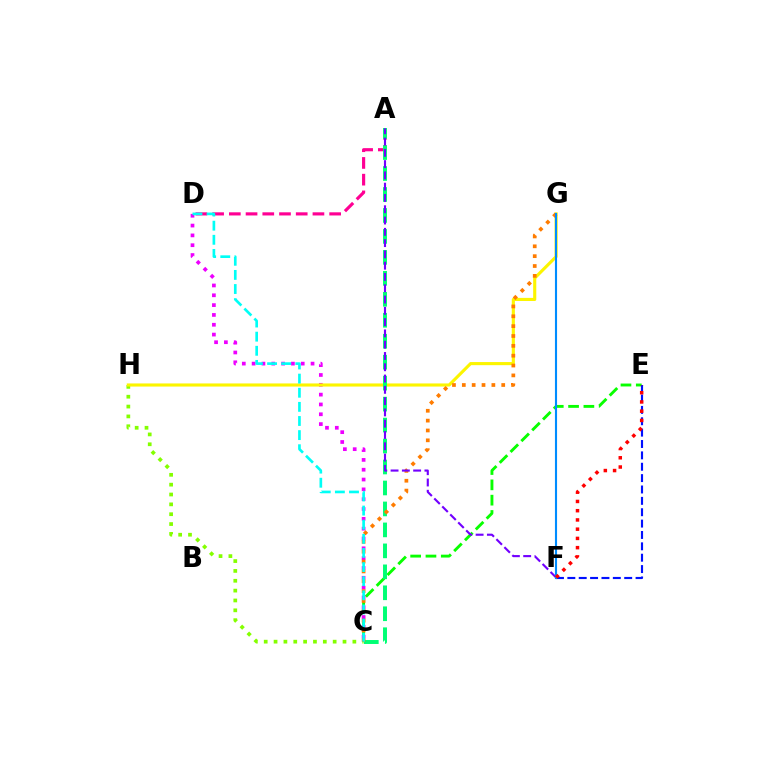{('C', 'E'): [{'color': '#08ff00', 'line_style': 'dashed', 'thickness': 2.08}], ('E', 'F'): [{'color': '#0010ff', 'line_style': 'dashed', 'thickness': 1.54}, {'color': '#ff0000', 'line_style': 'dotted', 'thickness': 2.51}], ('A', 'D'): [{'color': '#ff0094', 'line_style': 'dashed', 'thickness': 2.27}], ('C', 'H'): [{'color': '#84ff00', 'line_style': 'dotted', 'thickness': 2.68}], ('C', 'D'): [{'color': '#ee00ff', 'line_style': 'dotted', 'thickness': 2.67}, {'color': '#00fff6', 'line_style': 'dashed', 'thickness': 1.92}], ('G', 'H'): [{'color': '#fcf500', 'line_style': 'solid', 'thickness': 2.24}], ('A', 'C'): [{'color': '#00ff74', 'line_style': 'dashed', 'thickness': 2.85}], ('C', 'G'): [{'color': '#ff7c00', 'line_style': 'dotted', 'thickness': 2.68}], ('A', 'F'): [{'color': '#7200ff', 'line_style': 'dashed', 'thickness': 1.53}], ('F', 'G'): [{'color': '#008cff', 'line_style': 'solid', 'thickness': 1.53}]}